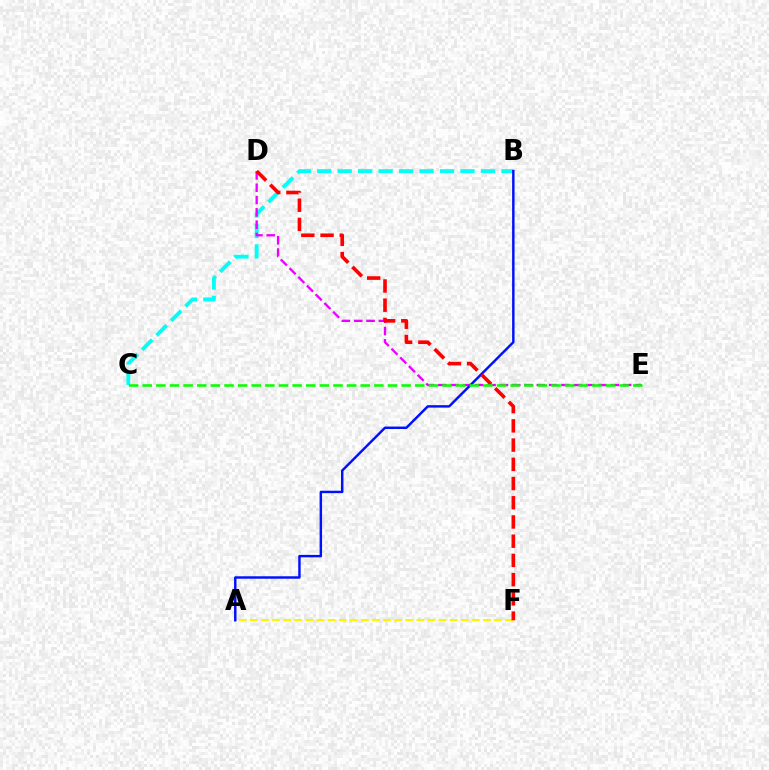{('B', 'C'): [{'color': '#00fff6', 'line_style': 'dashed', 'thickness': 2.78}], ('A', 'F'): [{'color': '#fcf500', 'line_style': 'dashed', 'thickness': 1.51}], ('D', 'E'): [{'color': '#ee00ff', 'line_style': 'dashed', 'thickness': 1.67}], ('A', 'B'): [{'color': '#0010ff', 'line_style': 'solid', 'thickness': 1.77}], ('D', 'F'): [{'color': '#ff0000', 'line_style': 'dashed', 'thickness': 2.61}], ('C', 'E'): [{'color': '#08ff00', 'line_style': 'dashed', 'thickness': 1.85}]}